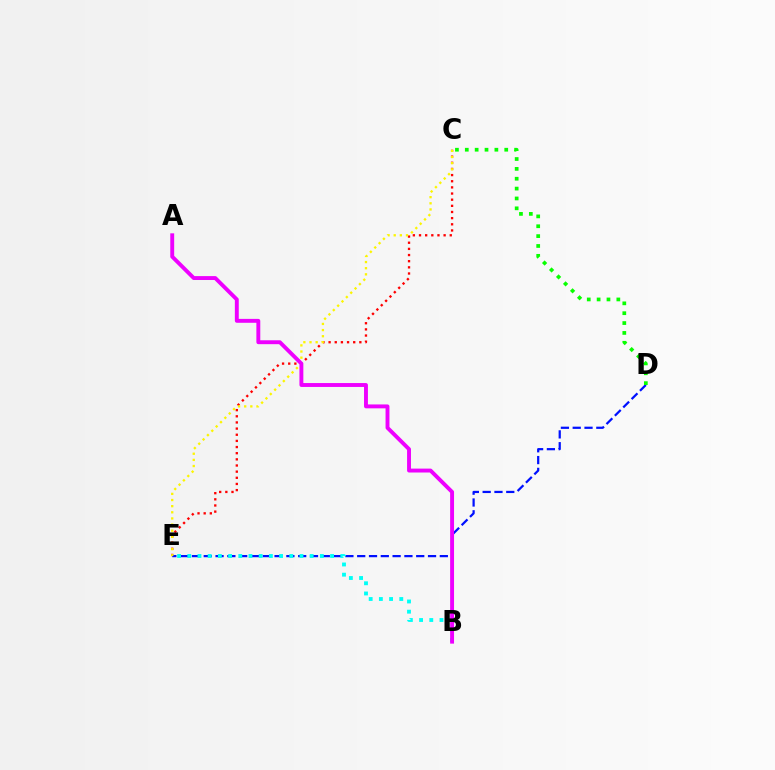{('C', 'E'): [{'color': '#ff0000', 'line_style': 'dotted', 'thickness': 1.67}, {'color': '#fcf500', 'line_style': 'dotted', 'thickness': 1.67}], ('D', 'E'): [{'color': '#0010ff', 'line_style': 'dashed', 'thickness': 1.6}], ('C', 'D'): [{'color': '#08ff00', 'line_style': 'dotted', 'thickness': 2.68}], ('B', 'E'): [{'color': '#00fff6', 'line_style': 'dotted', 'thickness': 2.77}], ('A', 'B'): [{'color': '#ee00ff', 'line_style': 'solid', 'thickness': 2.81}]}